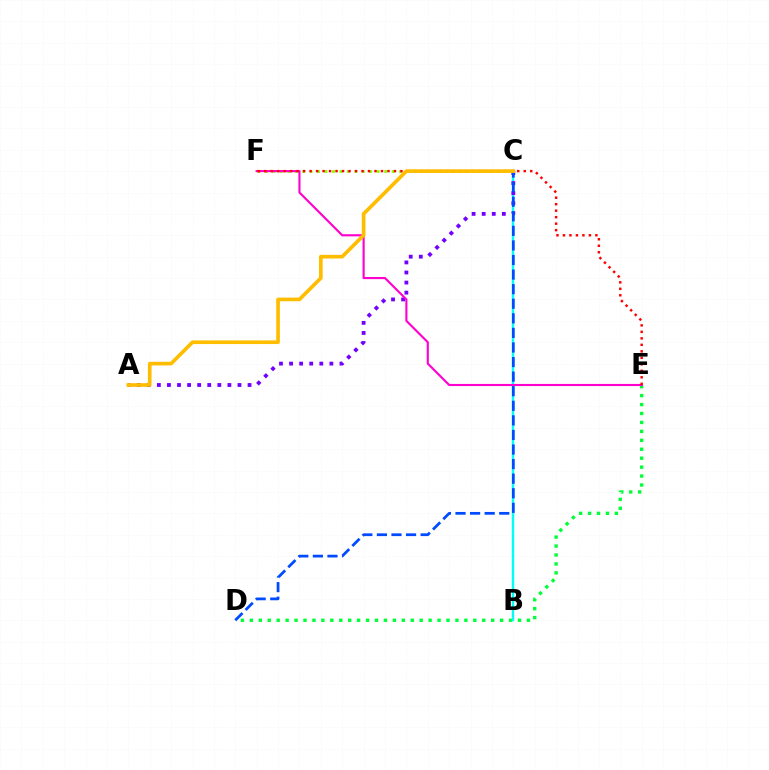{('D', 'E'): [{'color': '#00ff39', 'line_style': 'dotted', 'thickness': 2.43}], ('B', 'C'): [{'color': '#00fff6', 'line_style': 'solid', 'thickness': 1.74}], ('C', 'F'): [{'color': '#84ff00', 'line_style': 'dotted', 'thickness': 2.03}], ('A', 'C'): [{'color': '#7200ff', 'line_style': 'dotted', 'thickness': 2.74}, {'color': '#ffbd00', 'line_style': 'solid', 'thickness': 2.64}], ('E', 'F'): [{'color': '#ff00cf', 'line_style': 'solid', 'thickness': 1.53}, {'color': '#ff0000', 'line_style': 'dotted', 'thickness': 1.76}], ('C', 'D'): [{'color': '#004bff', 'line_style': 'dashed', 'thickness': 1.98}]}